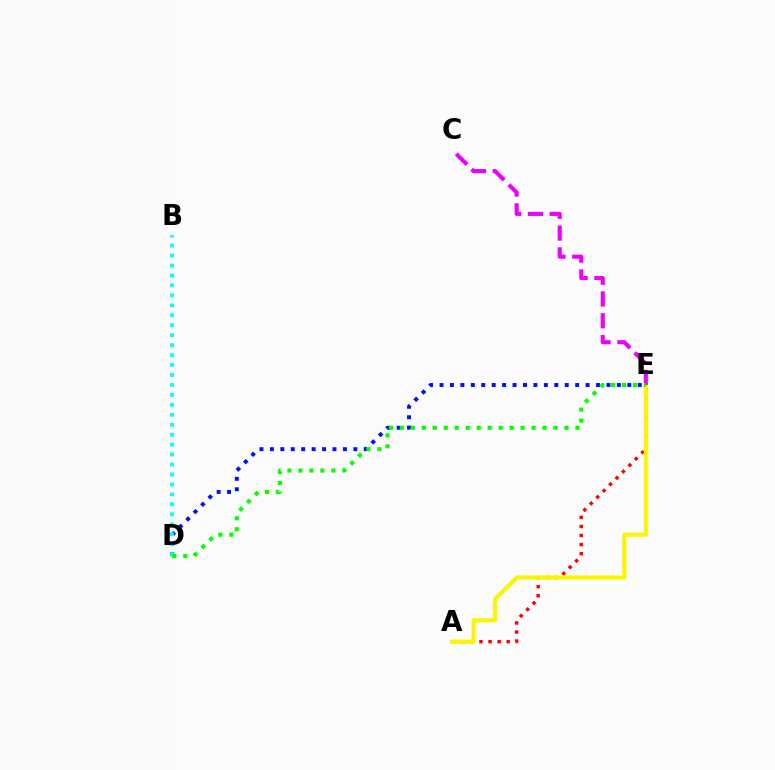{('A', 'E'): [{'color': '#ff0000', 'line_style': 'dotted', 'thickness': 2.46}, {'color': '#fcf500', 'line_style': 'solid', 'thickness': 2.94}], ('D', 'E'): [{'color': '#0010ff', 'line_style': 'dotted', 'thickness': 2.83}, {'color': '#08ff00', 'line_style': 'dotted', 'thickness': 2.98}], ('C', 'E'): [{'color': '#ee00ff', 'line_style': 'dashed', 'thickness': 2.96}], ('B', 'D'): [{'color': '#00fff6', 'line_style': 'dotted', 'thickness': 2.7}]}